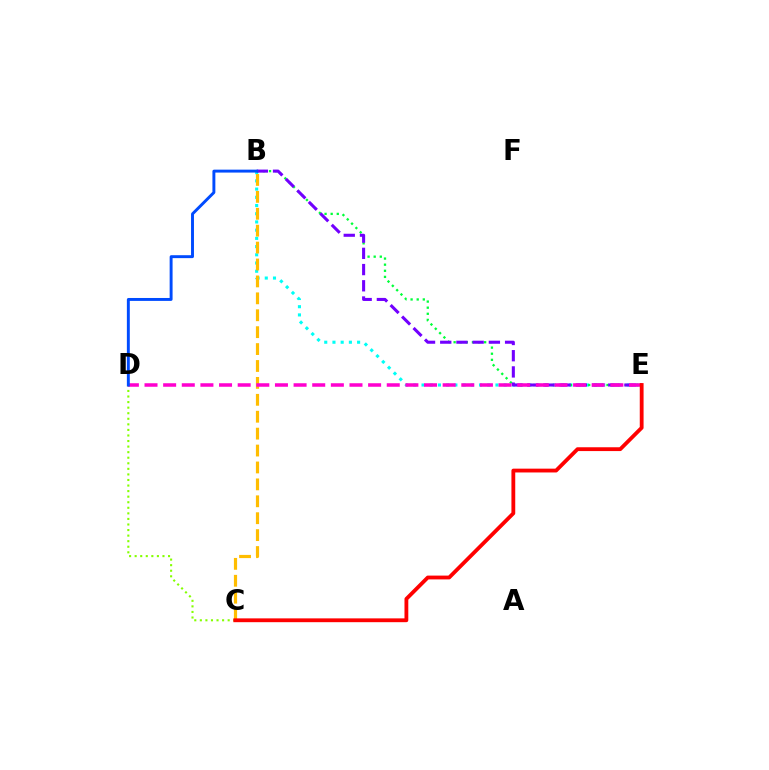{('B', 'E'): [{'color': '#00fff6', 'line_style': 'dotted', 'thickness': 2.23}, {'color': '#00ff39', 'line_style': 'dotted', 'thickness': 1.66}, {'color': '#7200ff', 'line_style': 'dashed', 'thickness': 2.2}], ('C', 'D'): [{'color': '#84ff00', 'line_style': 'dotted', 'thickness': 1.51}], ('B', 'C'): [{'color': '#ffbd00', 'line_style': 'dashed', 'thickness': 2.3}], ('D', 'E'): [{'color': '#ff00cf', 'line_style': 'dashed', 'thickness': 2.53}], ('C', 'E'): [{'color': '#ff0000', 'line_style': 'solid', 'thickness': 2.75}], ('B', 'D'): [{'color': '#004bff', 'line_style': 'solid', 'thickness': 2.11}]}